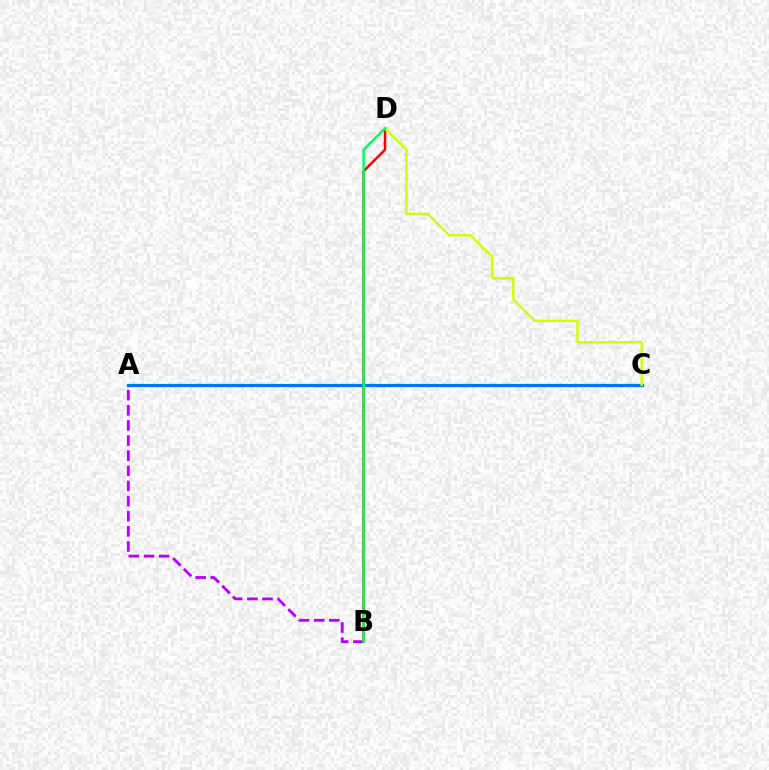{('A', 'B'): [{'color': '#b900ff', 'line_style': 'dashed', 'thickness': 2.06}], ('B', 'D'): [{'color': '#ff0000', 'line_style': 'solid', 'thickness': 1.8}, {'color': '#00ff5c', 'line_style': 'solid', 'thickness': 1.78}], ('A', 'C'): [{'color': '#0074ff', 'line_style': 'solid', 'thickness': 2.32}], ('C', 'D'): [{'color': '#d1ff00', 'line_style': 'solid', 'thickness': 1.71}]}